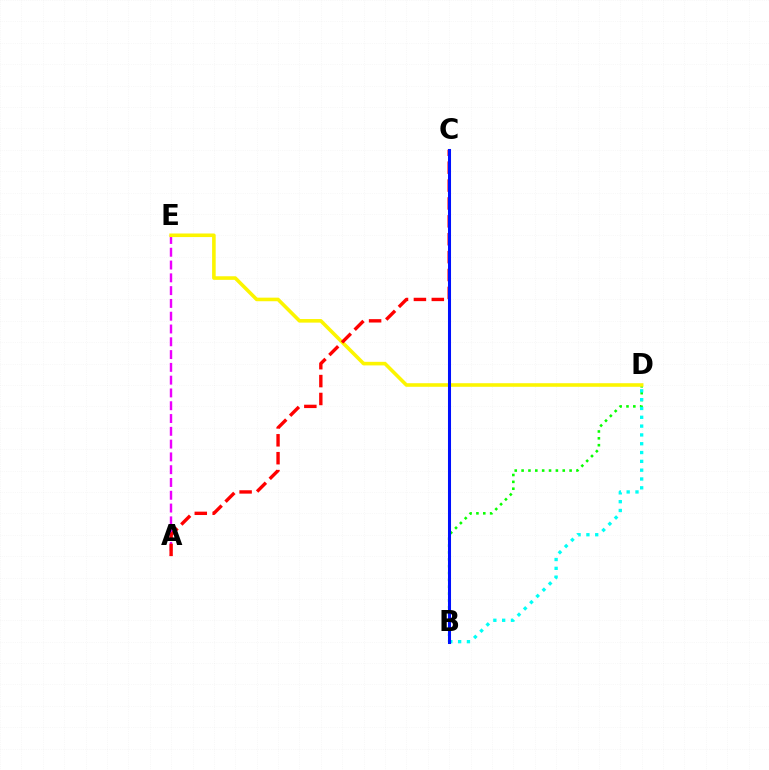{('A', 'E'): [{'color': '#ee00ff', 'line_style': 'dashed', 'thickness': 1.74}], ('B', 'D'): [{'color': '#08ff00', 'line_style': 'dotted', 'thickness': 1.86}, {'color': '#00fff6', 'line_style': 'dotted', 'thickness': 2.39}], ('D', 'E'): [{'color': '#fcf500', 'line_style': 'solid', 'thickness': 2.58}], ('A', 'C'): [{'color': '#ff0000', 'line_style': 'dashed', 'thickness': 2.43}], ('B', 'C'): [{'color': '#0010ff', 'line_style': 'solid', 'thickness': 2.19}]}